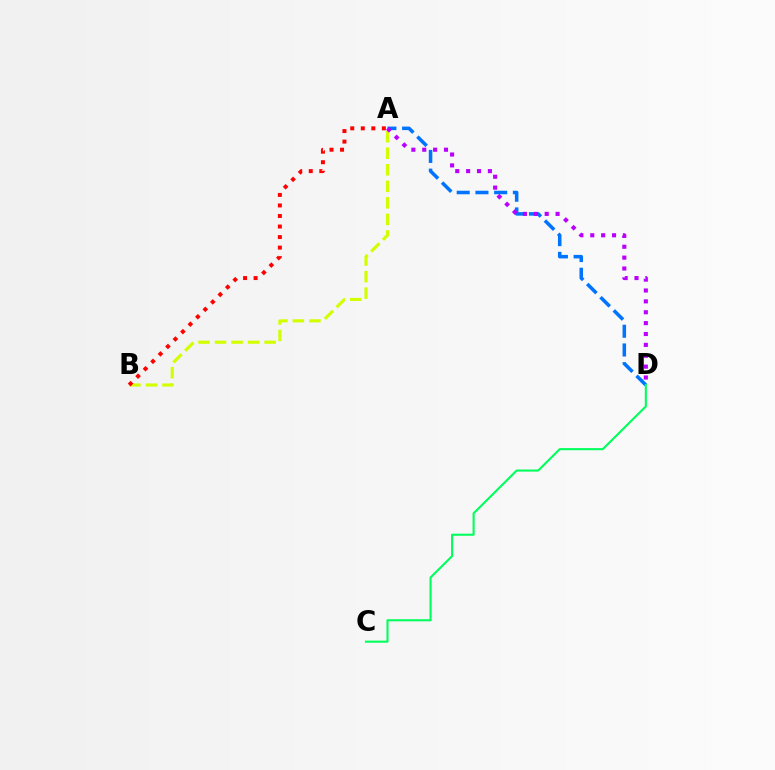{('A', 'D'): [{'color': '#0074ff', 'line_style': 'dashed', 'thickness': 2.54}, {'color': '#b900ff', 'line_style': 'dotted', 'thickness': 2.96}], ('A', 'B'): [{'color': '#d1ff00', 'line_style': 'dashed', 'thickness': 2.25}, {'color': '#ff0000', 'line_style': 'dotted', 'thickness': 2.86}], ('C', 'D'): [{'color': '#00ff5c', 'line_style': 'solid', 'thickness': 1.51}]}